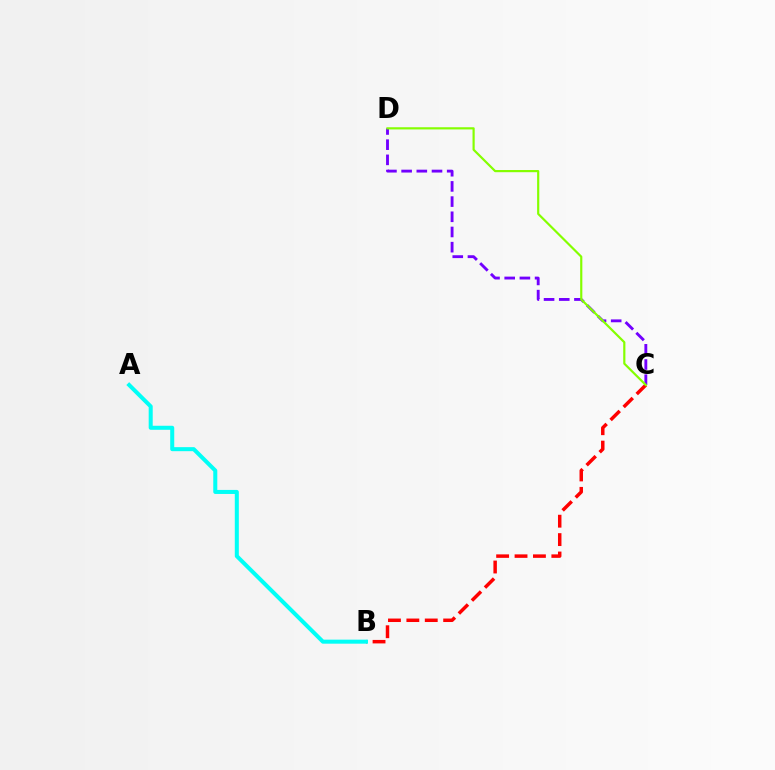{('B', 'C'): [{'color': '#ff0000', 'line_style': 'dashed', 'thickness': 2.5}], ('C', 'D'): [{'color': '#7200ff', 'line_style': 'dashed', 'thickness': 2.06}, {'color': '#84ff00', 'line_style': 'solid', 'thickness': 1.57}], ('A', 'B'): [{'color': '#00fff6', 'line_style': 'solid', 'thickness': 2.9}]}